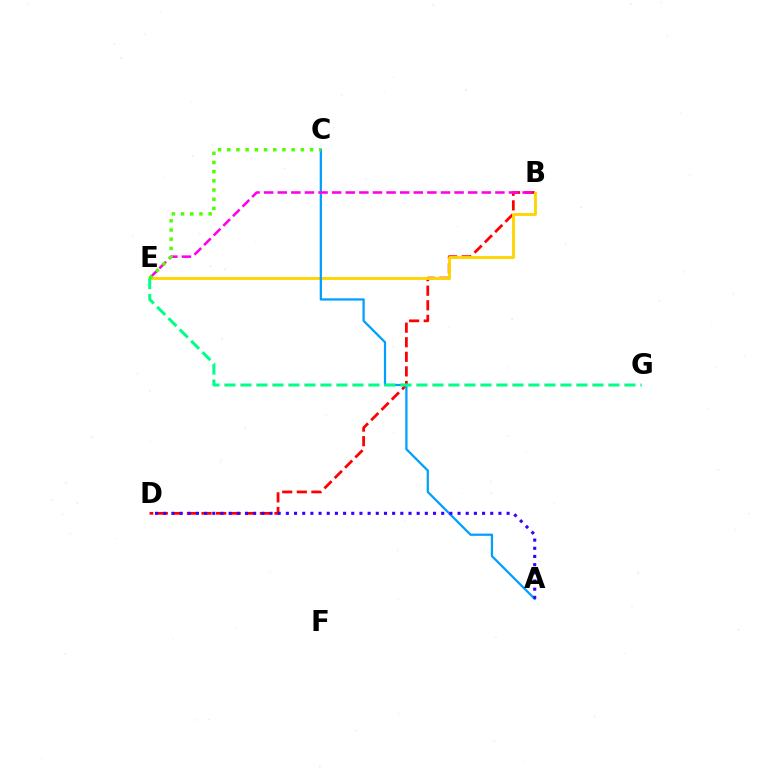{('B', 'D'): [{'color': '#ff0000', 'line_style': 'dashed', 'thickness': 1.98}], ('B', 'E'): [{'color': '#ffd500', 'line_style': 'solid', 'thickness': 2.07}, {'color': '#ff00ed', 'line_style': 'dashed', 'thickness': 1.85}], ('A', 'C'): [{'color': '#009eff', 'line_style': 'solid', 'thickness': 1.61}], ('E', 'G'): [{'color': '#00ff86', 'line_style': 'dashed', 'thickness': 2.17}], ('C', 'E'): [{'color': '#4fff00', 'line_style': 'dotted', 'thickness': 2.5}], ('A', 'D'): [{'color': '#3700ff', 'line_style': 'dotted', 'thickness': 2.22}]}